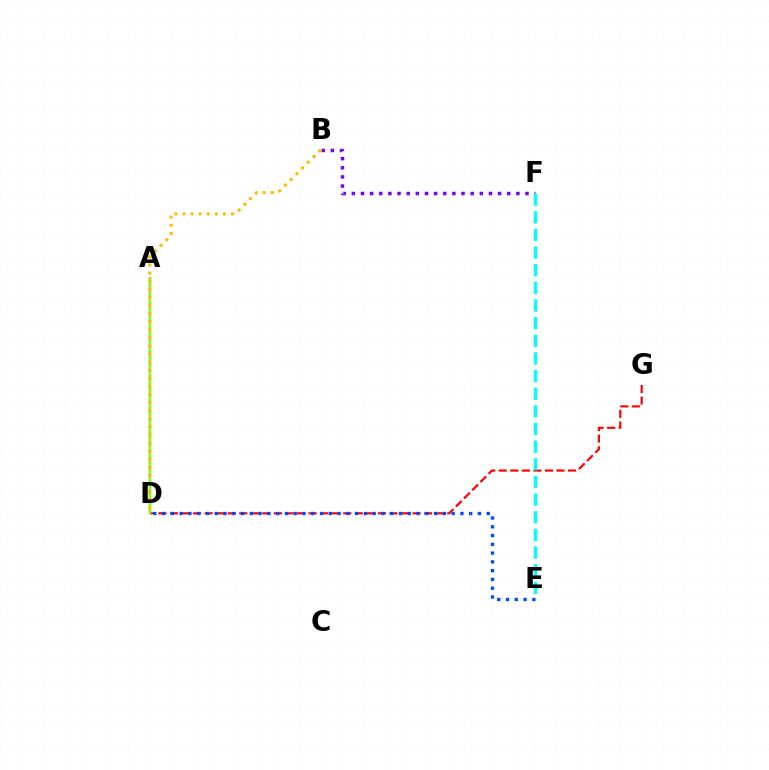{('A', 'D'): [{'color': '#ff00cf', 'line_style': 'solid', 'thickness': 1.55}, {'color': '#00ff39', 'line_style': 'dotted', 'thickness': 1.67}, {'color': '#84ff00', 'line_style': 'solid', 'thickness': 1.62}], ('D', 'G'): [{'color': '#ff0000', 'line_style': 'dashed', 'thickness': 1.57}], ('B', 'F'): [{'color': '#7200ff', 'line_style': 'dotted', 'thickness': 2.48}], ('E', 'F'): [{'color': '#00fff6', 'line_style': 'dashed', 'thickness': 2.4}], ('B', 'D'): [{'color': '#ffbd00', 'line_style': 'dotted', 'thickness': 2.2}], ('D', 'E'): [{'color': '#004bff', 'line_style': 'dotted', 'thickness': 2.38}]}